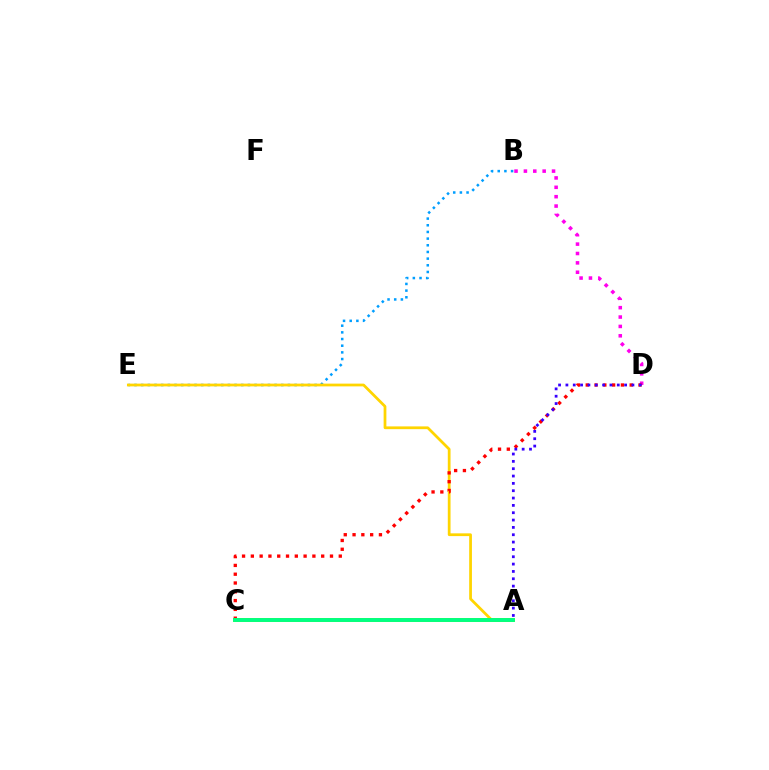{('B', 'D'): [{'color': '#ff00ed', 'line_style': 'dotted', 'thickness': 2.55}], ('B', 'E'): [{'color': '#009eff', 'line_style': 'dotted', 'thickness': 1.81}], ('A', 'E'): [{'color': '#ffd500', 'line_style': 'solid', 'thickness': 1.98}], ('C', 'D'): [{'color': '#ff0000', 'line_style': 'dotted', 'thickness': 2.39}], ('A', 'D'): [{'color': '#3700ff', 'line_style': 'dotted', 'thickness': 1.99}], ('A', 'C'): [{'color': '#4fff00', 'line_style': 'solid', 'thickness': 2.77}, {'color': '#00ff86', 'line_style': 'solid', 'thickness': 2.69}]}